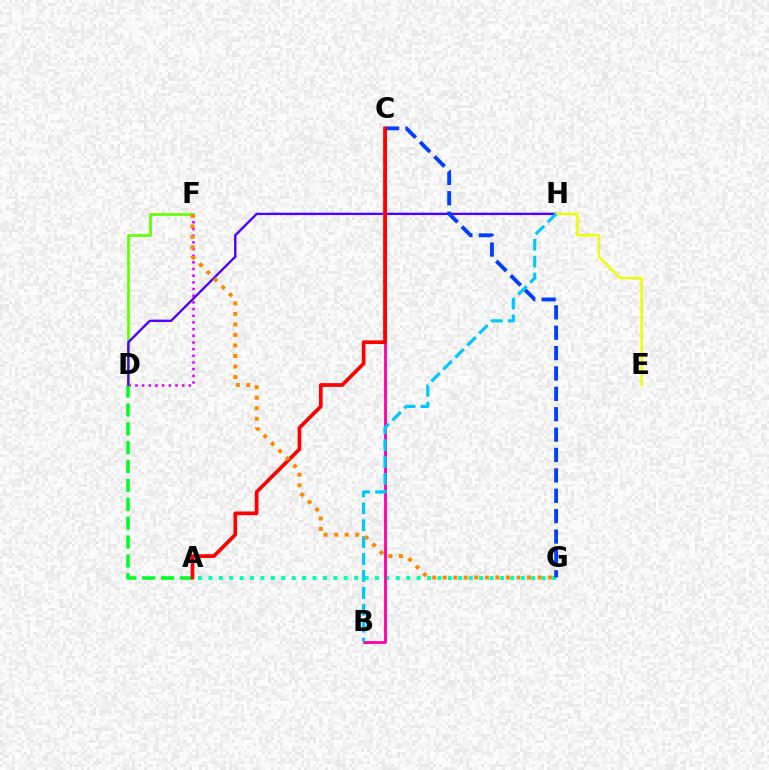{('A', 'D'): [{'color': '#00ff27', 'line_style': 'dashed', 'thickness': 2.56}], ('D', 'F'): [{'color': '#d600ff', 'line_style': 'dotted', 'thickness': 1.81}, {'color': '#66ff00', 'line_style': 'solid', 'thickness': 1.96}], ('D', 'H'): [{'color': '#4f00ff', 'line_style': 'solid', 'thickness': 1.7}], ('E', 'H'): [{'color': '#eeff00', 'line_style': 'solid', 'thickness': 1.76}], ('A', 'G'): [{'color': '#00ffaf', 'line_style': 'dotted', 'thickness': 2.83}], ('B', 'C'): [{'color': '#ff00a0', 'line_style': 'solid', 'thickness': 2.02}], ('C', 'G'): [{'color': '#003fff', 'line_style': 'dashed', 'thickness': 2.77}], ('B', 'H'): [{'color': '#00c7ff', 'line_style': 'dashed', 'thickness': 2.3}], ('A', 'C'): [{'color': '#ff0000', 'line_style': 'solid', 'thickness': 2.67}], ('F', 'G'): [{'color': '#ff8800', 'line_style': 'dotted', 'thickness': 2.86}]}